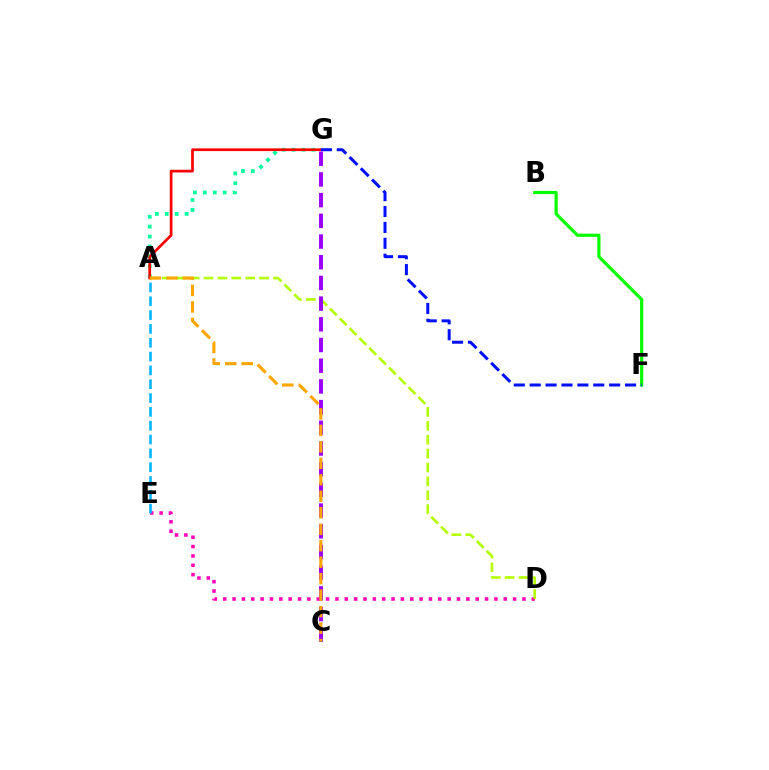{('A', 'G'): [{'color': '#00ff9d', 'line_style': 'dotted', 'thickness': 2.69}, {'color': '#ff0000', 'line_style': 'solid', 'thickness': 1.94}], ('B', 'F'): [{'color': '#08ff00', 'line_style': 'solid', 'thickness': 2.29}], ('D', 'E'): [{'color': '#ff00bd', 'line_style': 'dotted', 'thickness': 2.54}], ('A', 'E'): [{'color': '#00b5ff', 'line_style': 'dashed', 'thickness': 1.88}], ('A', 'D'): [{'color': '#b3ff00', 'line_style': 'dashed', 'thickness': 1.89}], ('C', 'G'): [{'color': '#9b00ff', 'line_style': 'dashed', 'thickness': 2.81}], ('F', 'G'): [{'color': '#0010ff', 'line_style': 'dashed', 'thickness': 2.16}], ('A', 'C'): [{'color': '#ffa500', 'line_style': 'dashed', 'thickness': 2.24}]}